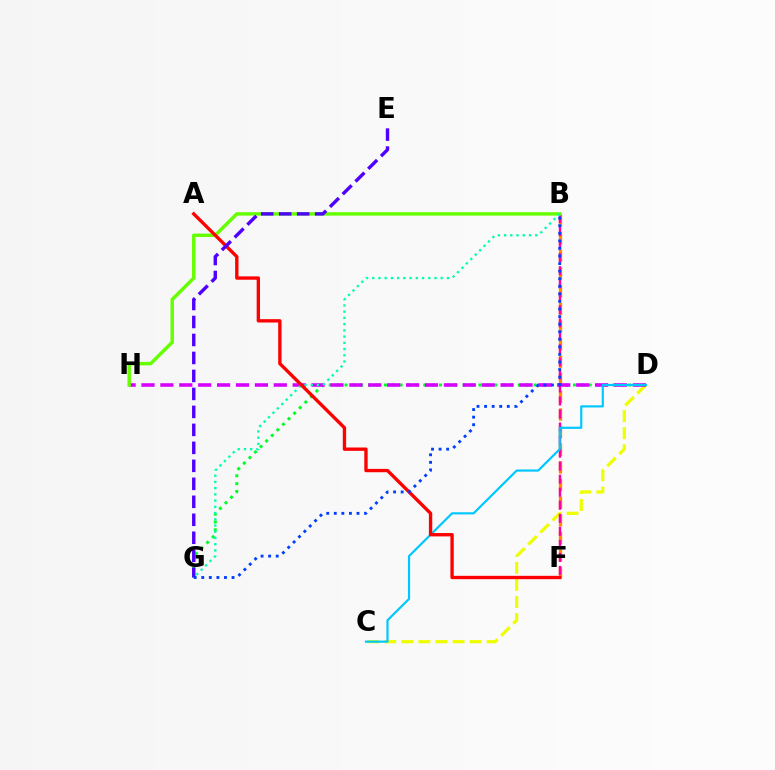{('B', 'F'): [{'color': '#ff8800', 'line_style': 'dashed', 'thickness': 2.39}, {'color': '#ff00a0', 'line_style': 'dashed', 'thickness': 1.77}], ('D', 'G'): [{'color': '#00ff27', 'line_style': 'dotted', 'thickness': 2.14}], ('C', 'D'): [{'color': '#eeff00', 'line_style': 'dashed', 'thickness': 2.32}, {'color': '#00c7ff', 'line_style': 'solid', 'thickness': 1.57}], ('D', 'H'): [{'color': '#d600ff', 'line_style': 'dashed', 'thickness': 2.57}], ('B', 'H'): [{'color': '#66ff00', 'line_style': 'solid', 'thickness': 2.48}], ('B', 'G'): [{'color': '#00ffaf', 'line_style': 'dotted', 'thickness': 1.69}, {'color': '#003fff', 'line_style': 'dotted', 'thickness': 2.06}], ('A', 'F'): [{'color': '#ff0000', 'line_style': 'solid', 'thickness': 2.41}], ('E', 'G'): [{'color': '#4f00ff', 'line_style': 'dashed', 'thickness': 2.44}]}